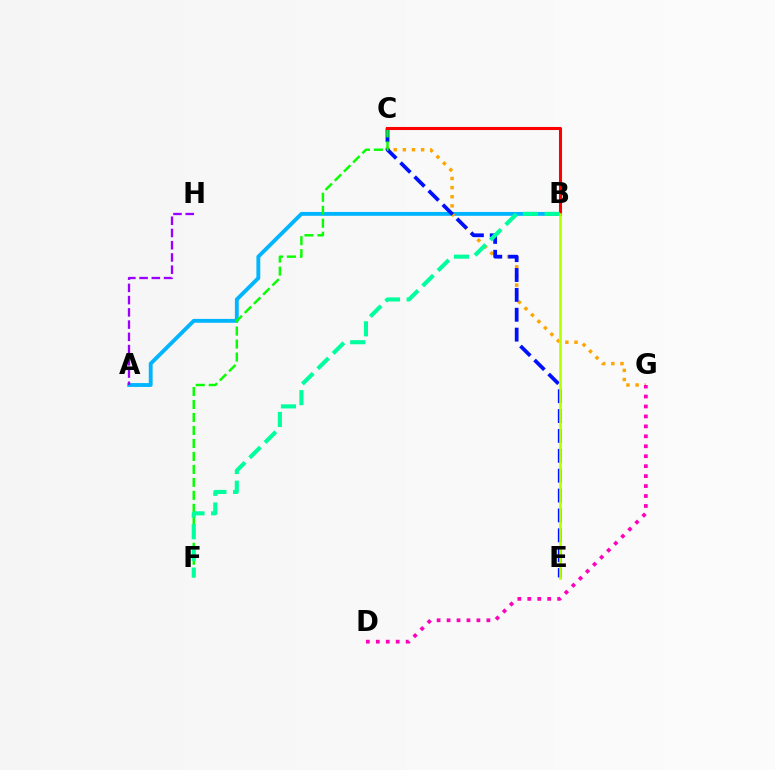{('A', 'B'): [{'color': '#00b5ff', 'line_style': 'solid', 'thickness': 2.78}], ('A', 'H'): [{'color': '#9b00ff', 'line_style': 'dashed', 'thickness': 1.66}], ('C', 'G'): [{'color': '#ffa500', 'line_style': 'dotted', 'thickness': 2.48}], ('C', 'E'): [{'color': '#0010ff', 'line_style': 'dashed', 'thickness': 2.7}], ('C', 'F'): [{'color': '#08ff00', 'line_style': 'dashed', 'thickness': 1.76}], ('B', 'C'): [{'color': '#ff0000', 'line_style': 'solid', 'thickness': 2.21}], ('D', 'G'): [{'color': '#ff00bd', 'line_style': 'dotted', 'thickness': 2.7}], ('B', 'F'): [{'color': '#00ff9d', 'line_style': 'dashed', 'thickness': 2.94}], ('B', 'E'): [{'color': '#b3ff00', 'line_style': 'solid', 'thickness': 1.83}]}